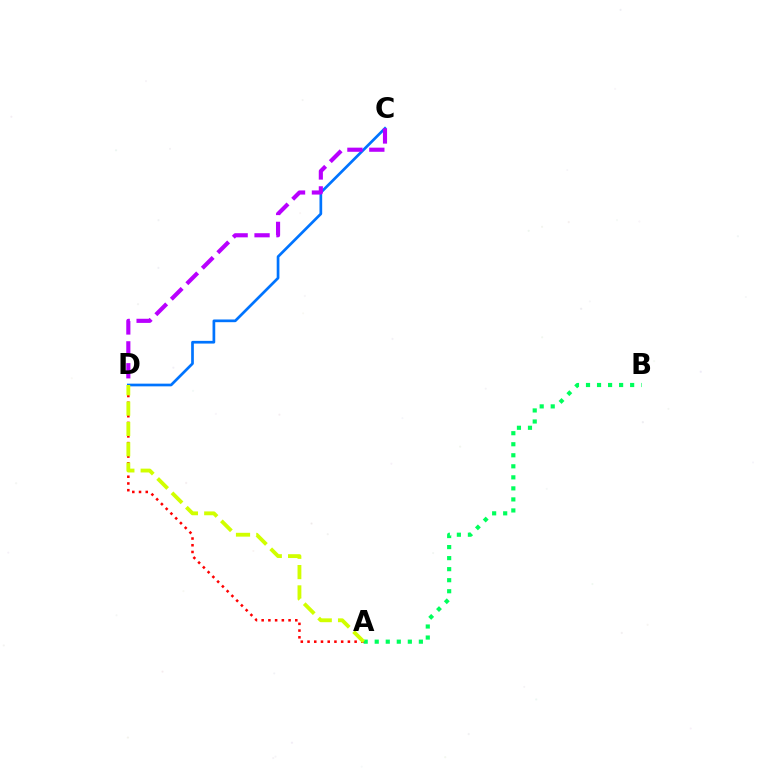{('C', 'D'): [{'color': '#0074ff', 'line_style': 'solid', 'thickness': 1.95}, {'color': '#b900ff', 'line_style': 'dashed', 'thickness': 2.98}], ('A', 'B'): [{'color': '#00ff5c', 'line_style': 'dotted', 'thickness': 3.0}], ('A', 'D'): [{'color': '#ff0000', 'line_style': 'dotted', 'thickness': 1.83}, {'color': '#d1ff00', 'line_style': 'dashed', 'thickness': 2.76}]}